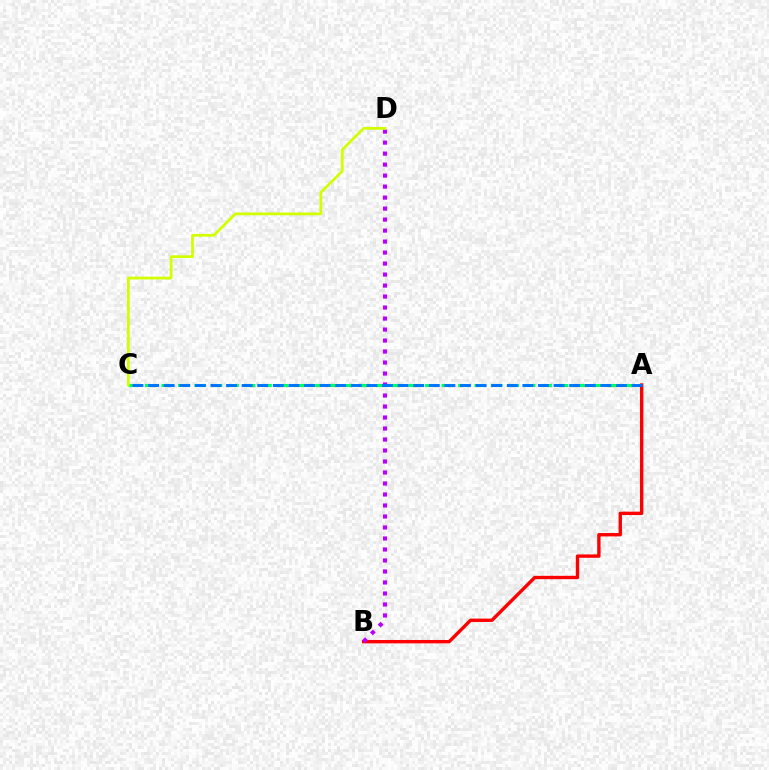{('A', 'C'): [{'color': '#00ff5c', 'line_style': 'dashed', 'thickness': 2.24}, {'color': '#0074ff', 'line_style': 'dashed', 'thickness': 2.12}], ('A', 'B'): [{'color': '#ff0000', 'line_style': 'solid', 'thickness': 2.43}], ('B', 'D'): [{'color': '#b900ff', 'line_style': 'dotted', 'thickness': 2.99}], ('C', 'D'): [{'color': '#d1ff00', 'line_style': 'solid', 'thickness': 1.98}]}